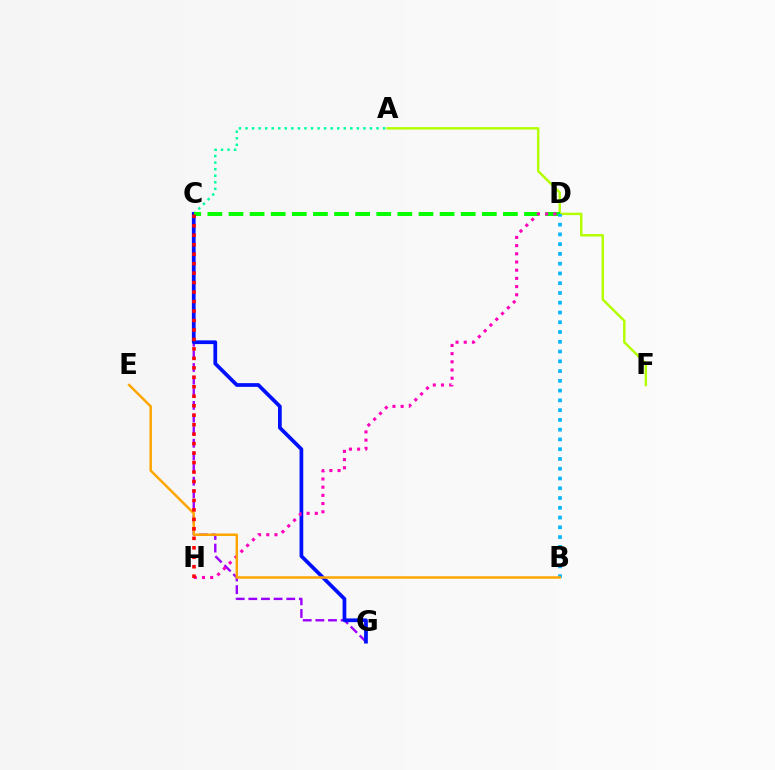{('C', 'G'): [{'color': '#9b00ff', 'line_style': 'dashed', 'thickness': 1.72}, {'color': '#0010ff', 'line_style': 'solid', 'thickness': 2.68}], ('A', 'C'): [{'color': '#00ff9d', 'line_style': 'dotted', 'thickness': 1.78}], ('A', 'F'): [{'color': '#b3ff00', 'line_style': 'solid', 'thickness': 1.77}], ('C', 'D'): [{'color': '#08ff00', 'line_style': 'dashed', 'thickness': 2.87}], ('D', 'H'): [{'color': '#ff00bd', 'line_style': 'dotted', 'thickness': 2.23}], ('B', 'D'): [{'color': '#00b5ff', 'line_style': 'dotted', 'thickness': 2.65}], ('B', 'E'): [{'color': '#ffa500', 'line_style': 'solid', 'thickness': 1.78}], ('C', 'H'): [{'color': '#ff0000', 'line_style': 'dotted', 'thickness': 2.57}]}